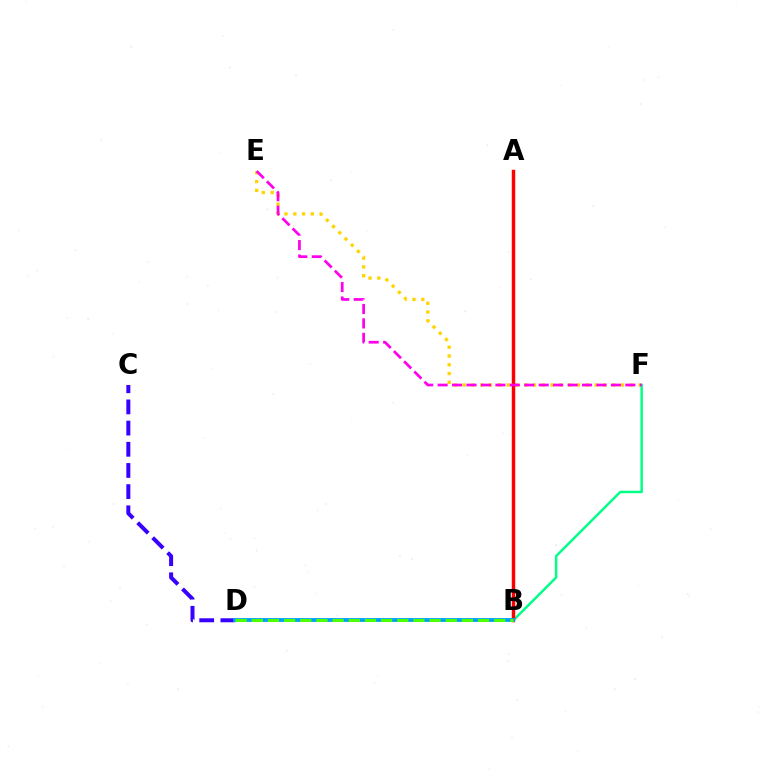{('C', 'D'): [{'color': '#3700ff', 'line_style': 'dashed', 'thickness': 2.88}], ('E', 'F'): [{'color': '#ffd500', 'line_style': 'dotted', 'thickness': 2.39}, {'color': '#ff00ed', 'line_style': 'dashed', 'thickness': 1.96}], ('B', 'F'): [{'color': '#00ff86', 'line_style': 'solid', 'thickness': 1.78}], ('A', 'B'): [{'color': '#ff0000', 'line_style': 'solid', 'thickness': 2.48}], ('B', 'D'): [{'color': '#009eff', 'line_style': 'solid', 'thickness': 2.74}, {'color': '#4fff00', 'line_style': 'dashed', 'thickness': 2.2}]}